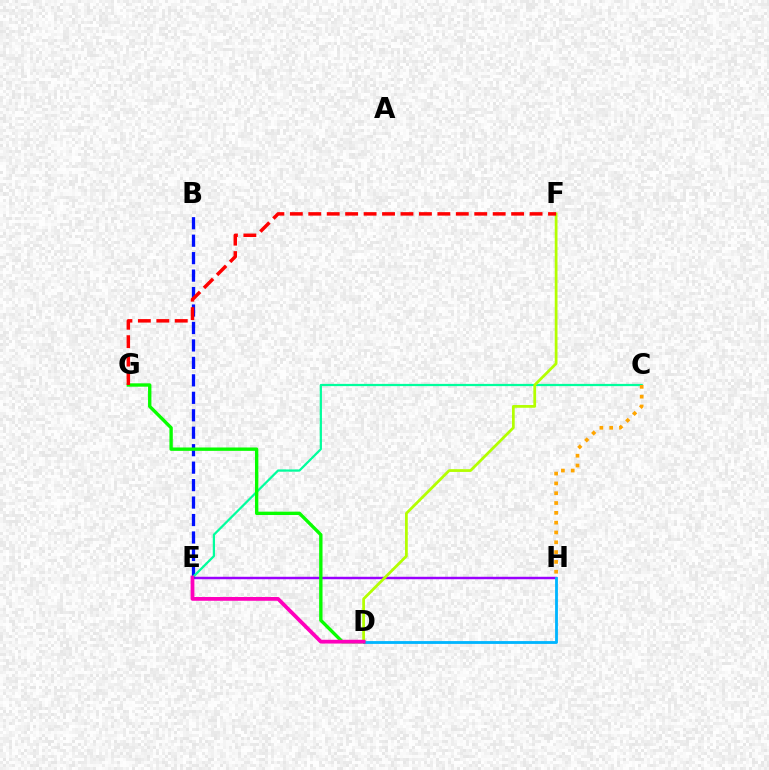{('E', 'H'): [{'color': '#9b00ff', 'line_style': 'solid', 'thickness': 1.77}], ('B', 'E'): [{'color': '#0010ff', 'line_style': 'dashed', 'thickness': 2.37}], ('D', 'H'): [{'color': '#00b5ff', 'line_style': 'solid', 'thickness': 2.04}], ('C', 'E'): [{'color': '#00ff9d', 'line_style': 'solid', 'thickness': 1.61}], ('D', 'F'): [{'color': '#b3ff00', 'line_style': 'solid', 'thickness': 1.98}], ('C', 'H'): [{'color': '#ffa500', 'line_style': 'dotted', 'thickness': 2.67}], ('D', 'G'): [{'color': '#08ff00', 'line_style': 'solid', 'thickness': 2.42}], ('F', 'G'): [{'color': '#ff0000', 'line_style': 'dashed', 'thickness': 2.51}], ('D', 'E'): [{'color': '#ff00bd', 'line_style': 'solid', 'thickness': 2.72}]}